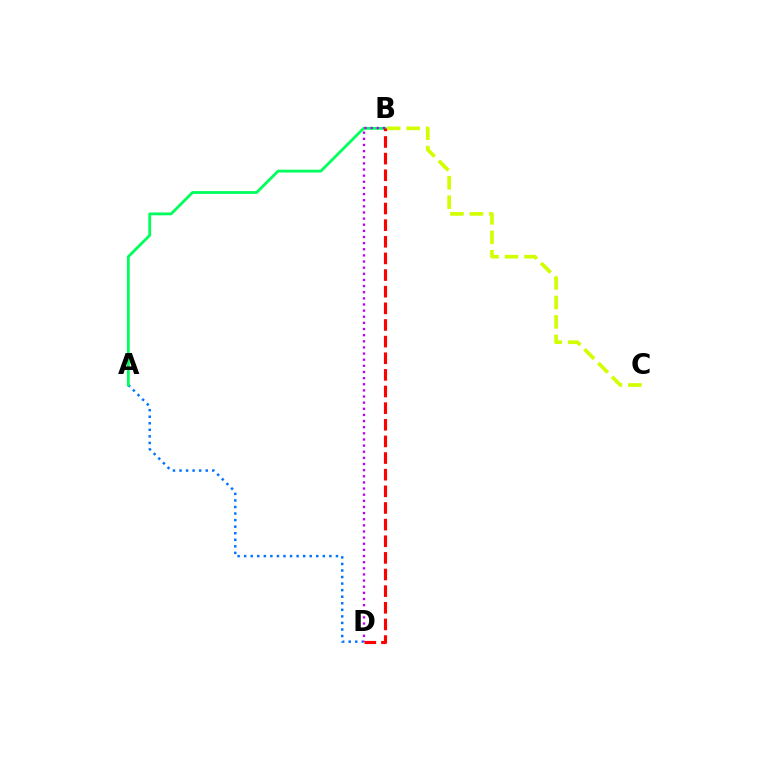{('A', 'D'): [{'color': '#0074ff', 'line_style': 'dotted', 'thickness': 1.78}], ('B', 'C'): [{'color': '#d1ff00', 'line_style': 'dashed', 'thickness': 2.64}], ('A', 'B'): [{'color': '#00ff5c', 'line_style': 'solid', 'thickness': 2.02}], ('B', 'D'): [{'color': '#b900ff', 'line_style': 'dotted', 'thickness': 1.67}, {'color': '#ff0000', 'line_style': 'dashed', 'thickness': 2.26}]}